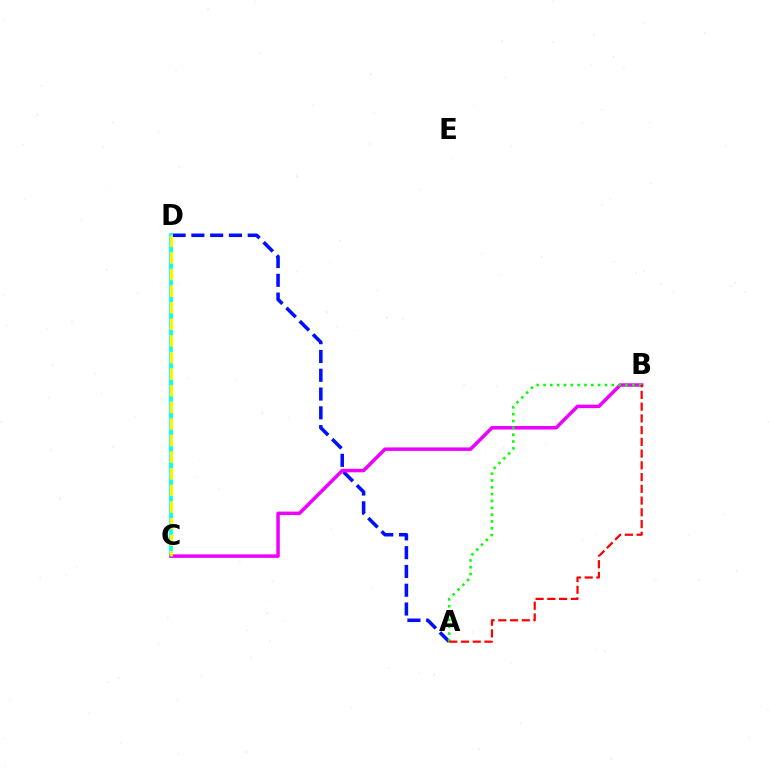{('A', 'D'): [{'color': '#0010ff', 'line_style': 'dashed', 'thickness': 2.55}], ('C', 'D'): [{'color': '#00fff6', 'line_style': 'solid', 'thickness': 2.71}, {'color': '#fcf500', 'line_style': 'dashed', 'thickness': 2.26}], ('B', 'C'): [{'color': '#ee00ff', 'line_style': 'solid', 'thickness': 2.52}], ('A', 'B'): [{'color': '#08ff00', 'line_style': 'dotted', 'thickness': 1.86}, {'color': '#ff0000', 'line_style': 'dashed', 'thickness': 1.59}]}